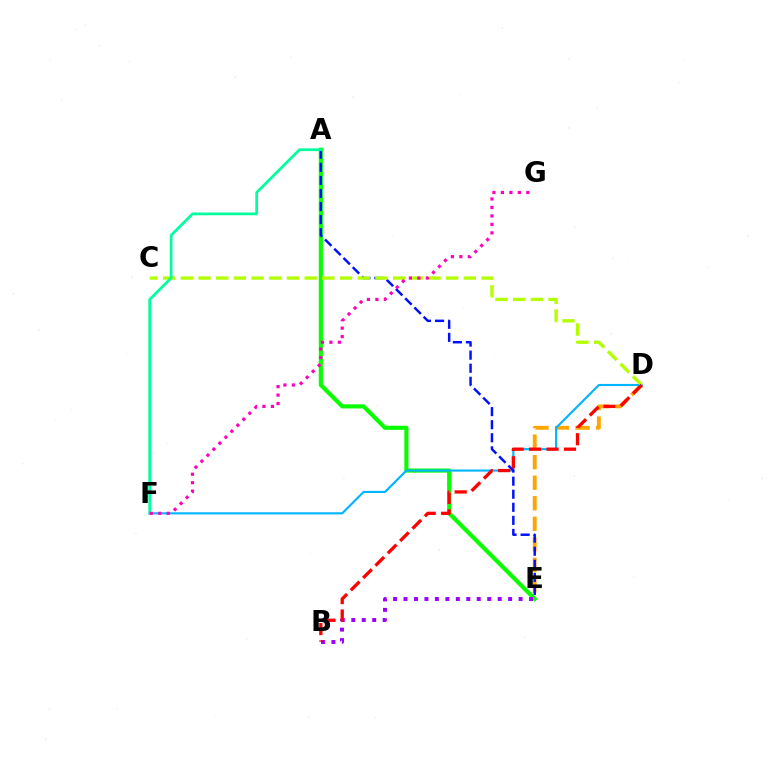{('D', 'E'): [{'color': '#ffa500', 'line_style': 'dashed', 'thickness': 2.79}], ('A', 'E'): [{'color': '#08ff00', 'line_style': 'solid', 'thickness': 2.97}, {'color': '#0010ff', 'line_style': 'dashed', 'thickness': 1.77}], ('D', 'F'): [{'color': '#00b5ff', 'line_style': 'solid', 'thickness': 1.54}], ('C', 'D'): [{'color': '#b3ff00', 'line_style': 'dashed', 'thickness': 2.4}], ('B', 'E'): [{'color': '#9b00ff', 'line_style': 'dotted', 'thickness': 2.84}], ('A', 'F'): [{'color': '#00ff9d', 'line_style': 'solid', 'thickness': 1.98}], ('B', 'D'): [{'color': '#ff0000', 'line_style': 'dashed', 'thickness': 2.37}], ('F', 'G'): [{'color': '#ff00bd', 'line_style': 'dotted', 'thickness': 2.3}]}